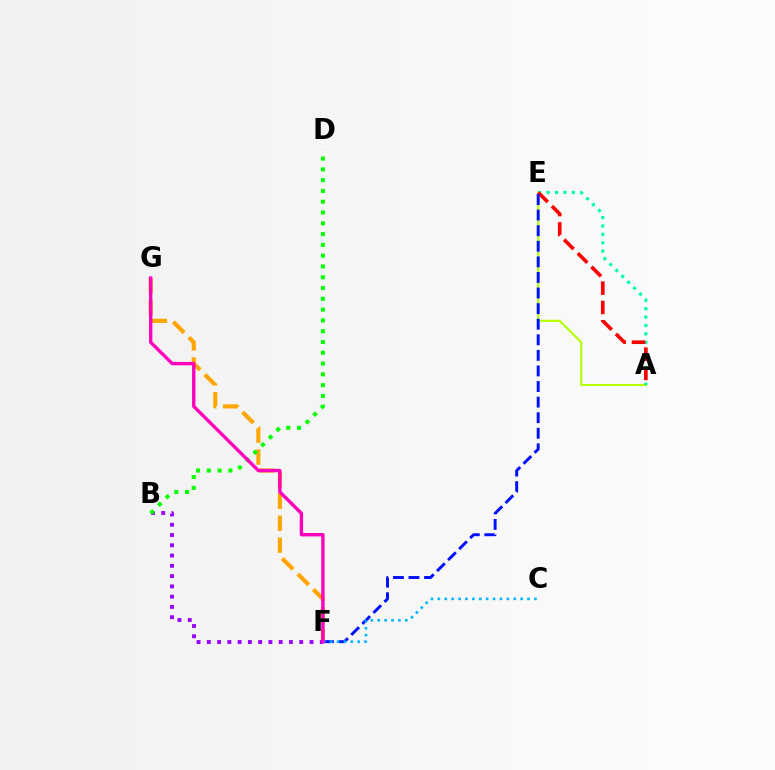{('F', 'G'): [{'color': '#ffa500', 'line_style': 'dashed', 'thickness': 2.98}, {'color': '#ff00bd', 'line_style': 'solid', 'thickness': 2.43}], ('A', 'E'): [{'color': '#b3ff00', 'line_style': 'solid', 'thickness': 1.53}, {'color': '#00ff9d', 'line_style': 'dotted', 'thickness': 2.28}, {'color': '#ff0000', 'line_style': 'dashed', 'thickness': 2.62}], ('B', 'F'): [{'color': '#9b00ff', 'line_style': 'dotted', 'thickness': 2.79}], ('B', 'D'): [{'color': '#08ff00', 'line_style': 'dotted', 'thickness': 2.93}], ('E', 'F'): [{'color': '#0010ff', 'line_style': 'dashed', 'thickness': 2.12}], ('C', 'F'): [{'color': '#00b5ff', 'line_style': 'dotted', 'thickness': 1.87}]}